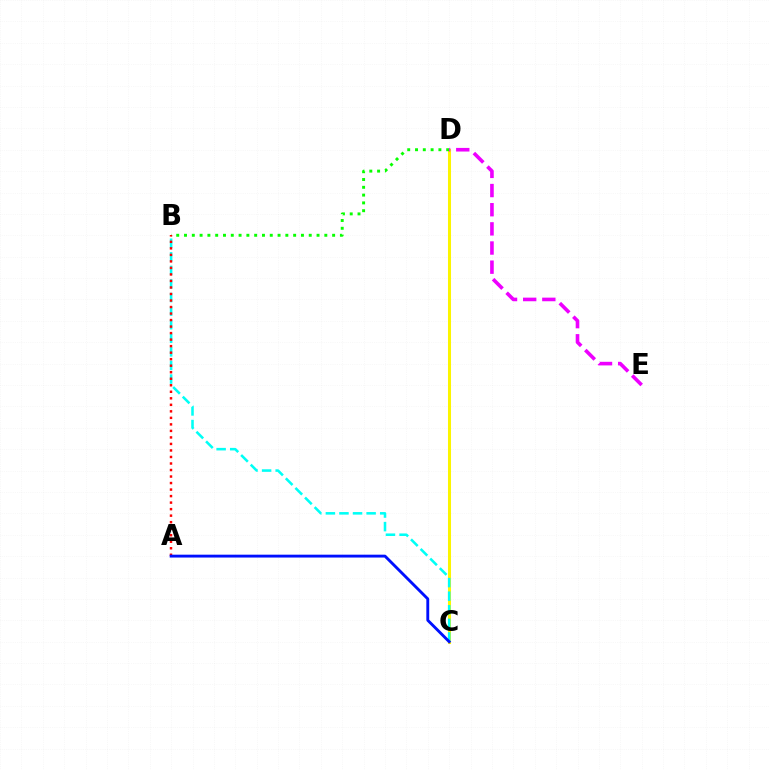{('C', 'D'): [{'color': '#fcf500', 'line_style': 'solid', 'thickness': 2.18}], ('B', 'C'): [{'color': '#00fff6', 'line_style': 'dashed', 'thickness': 1.85}], ('B', 'D'): [{'color': '#08ff00', 'line_style': 'dotted', 'thickness': 2.12}], ('A', 'B'): [{'color': '#ff0000', 'line_style': 'dotted', 'thickness': 1.77}], ('A', 'C'): [{'color': '#0010ff', 'line_style': 'solid', 'thickness': 2.06}], ('D', 'E'): [{'color': '#ee00ff', 'line_style': 'dashed', 'thickness': 2.6}]}